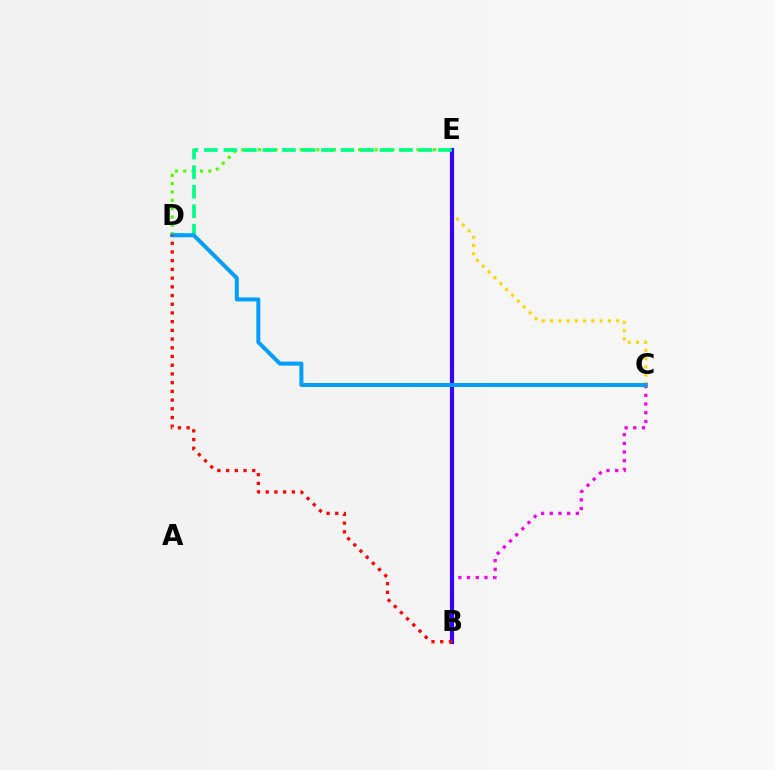{('D', 'E'): [{'color': '#4fff00', 'line_style': 'dotted', 'thickness': 2.27}, {'color': '#00ff86', 'line_style': 'dashed', 'thickness': 2.65}], ('B', 'C'): [{'color': '#ff00ed', 'line_style': 'dotted', 'thickness': 2.36}], ('C', 'E'): [{'color': '#ffd500', 'line_style': 'dotted', 'thickness': 2.24}], ('B', 'E'): [{'color': '#3700ff', 'line_style': 'solid', 'thickness': 3.0}], ('C', 'D'): [{'color': '#009eff', 'line_style': 'solid', 'thickness': 2.88}], ('B', 'D'): [{'color': '#ff0000', 'line_style': 'dotted', 'thickness': 2.37}]}